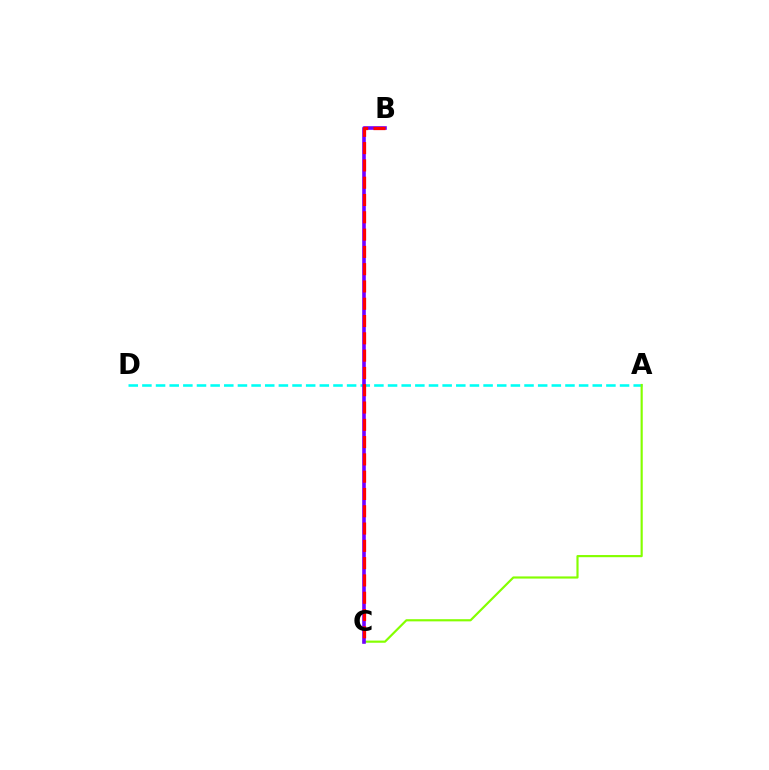{('A', 'D'): [{'color': '#00fff6', 'line_style': 'dashed', 'thickness': 1.85}], ('A', 'C'): [{'color': '#84ff00', 'line_style': 'solid', 'thickness': 1.56}], ('B', 'C'): [{'color': '#7200ff', 'line_style': 'solid', 'thickness': 2.6}, {'color': '#ff0000', 'line_style': 'dashed', 'thickness': 2.35}]}